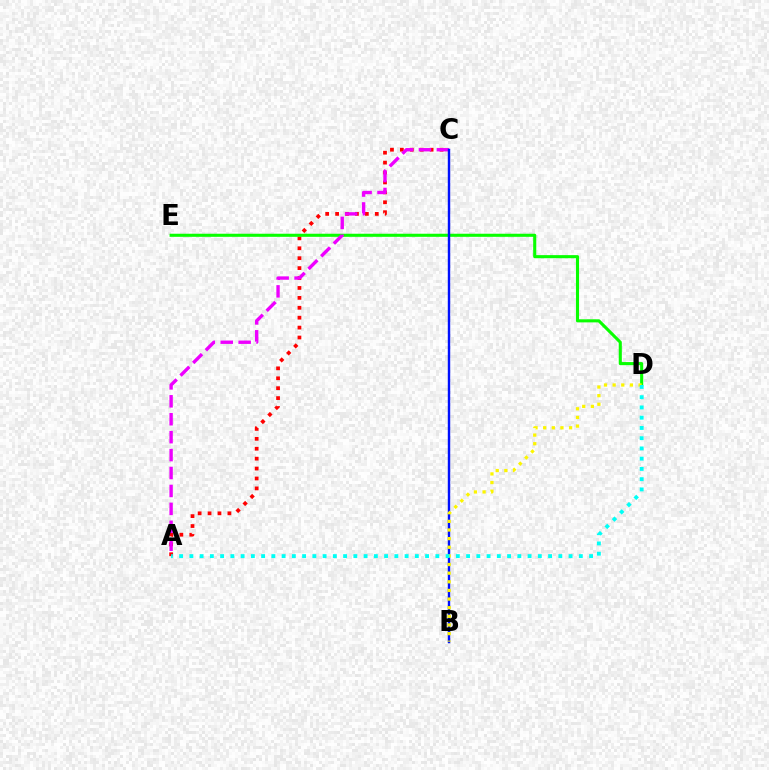{('A', 'C'): [{'color': '#ff0000', 'line_style': 'dotted', 'thickness': 2.69}, {'color': '#ee00ff', 'line_style': 'dashed', 'thickness': 2.44}], ('D', 'E'): [{'color': '#08ff00', 'line_style': 'solid', 'thickness': 2.22}], ('B', 'C'): [{'color': '#0010ff', 'line_style': 'solid', 'thickness': 1.74}], ('B', 'D'): [{'color': '#fcf500', 'line_style': 'dotted', 'thickness': 2.35}], ('A', 'D'): [{'color': '#00fff6', 'line_style': 'dotted', 'thickness': 2.78}]}